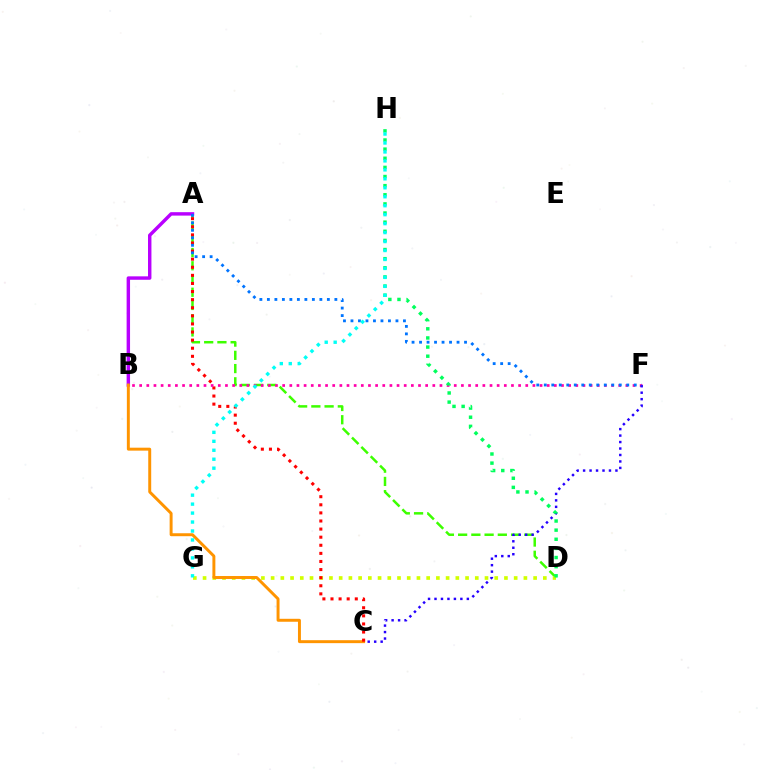{('A', 'D'): [{'color': '#3dff00', 'line_style': 'dashed', 'thickness': 1.8}], ('D', 'G'): [{'color': '#d1ff00', 'line_style': 'dotted', 'thickness': 2.64}], ('A', 'B'): [{'color': '#b900ff', 'line_style': 'solid', 'thickness': 2.47}], ('B', 'C'): [{'color': '#ff9400', 'line_style': 'solid', 'thickness': 2.12}], ('A', 'C'): [{'color': '#ff0000', 'line_style': 'dotted', 'thickness': 2.2}], ('B', 'F'): [{'color': '#ff00ac', 'line_style': 'dotted', 'thickness': 1.94}], ('C', 'F'): [{'color': '#2500ff', 'line_style': 'dotted', 'thickness': 1.76}], ('A', 'F'): [{'color': '#0074ff', 'line_style': 'dotted', 'thickness': 2.04}], ('D', 'H'): [{'color': '#00ff5c', 'line_style': 'dotted', 'thickness': 2.48}], ('G', 'H'): [{'color': '#00fff6', 'line_style': 'dotted', 'thickness': 2.43}]}